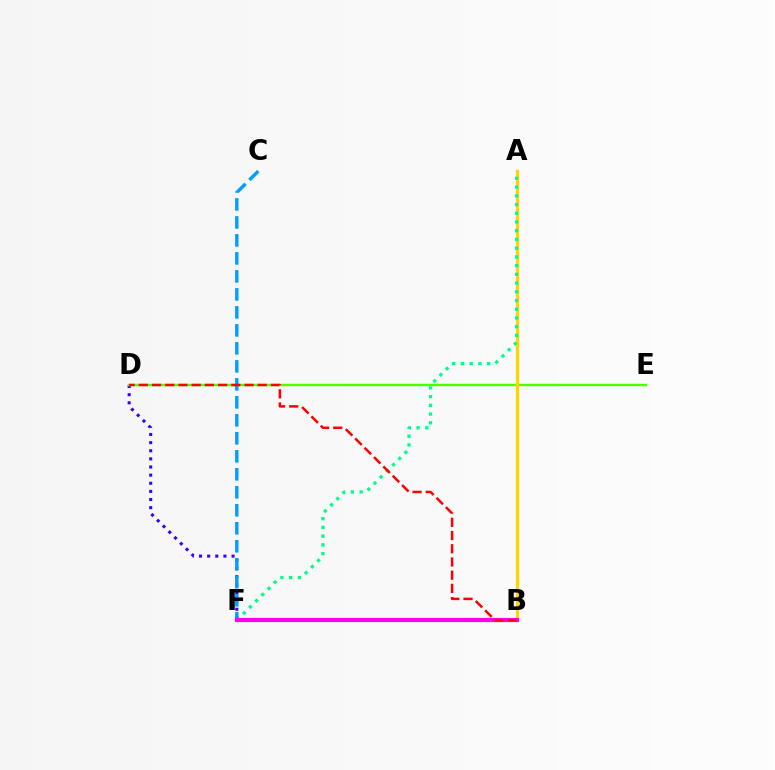{('D', 'F'): [{'color': '#3700ff', 'line_style': 'dotted', 'thickness': 2.21}], ('D', 'E'): [{'color': '#4fff00', 'line_style': 'solid', 'thickness': 1.74}], ('A', 'B'): [{'color': '#ffd500', 'line_style': 'solid', 'thickness': 2.31}], ('A', 'F'): [{'color': '#00ff86', 'line_style': 'dotted', 'thickness': 2.37}], ('C', 'F'): [{'color': '#009eff', 'line_style': 'dashed', 'thickness': 2.44}], ('B', 'F'): [{'color': '#ff00ed', 'line_style': 'solid', 'thickness': 3.0}], ('B', 'D'): [{'color': '#ff0000', 'line_style': 'dashed', 'thickness': 1.8}]}